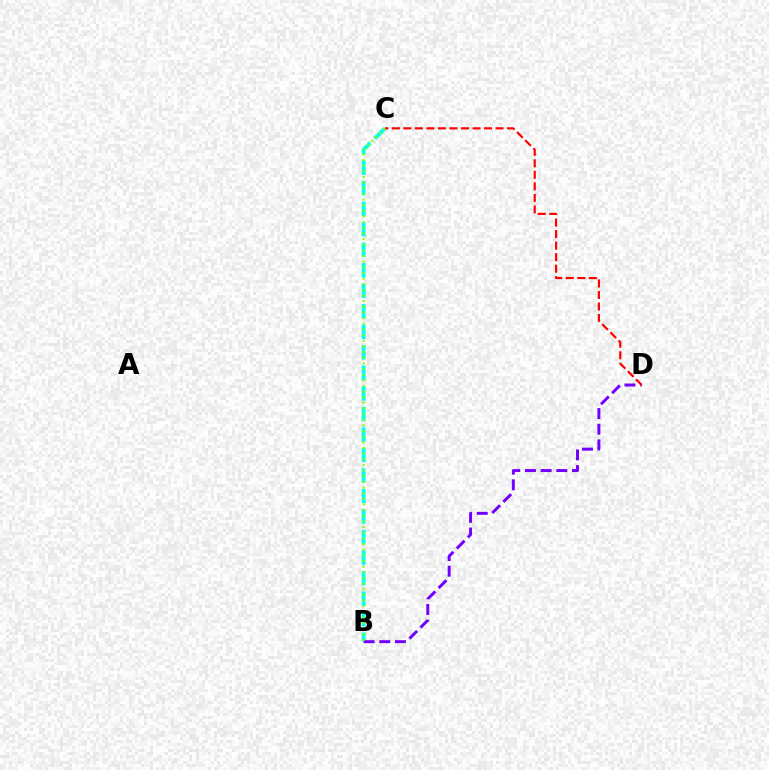{('B', 'C'): [{'color': '#00fff6', 'line_style': 'dashed', 'thickness': 2.79}, {'color': '#84ff00', 'line_style': 'dotted', 'thickness': 1.53}], ('B', 'D'): [{'color': '#7200ff', 'line_style': 'dashed', 'thickness': 2.13}], ('C', 'D'): [{'color': '#ff0000', 'line_style': 'dashed', 'thickness': 1.57}]}